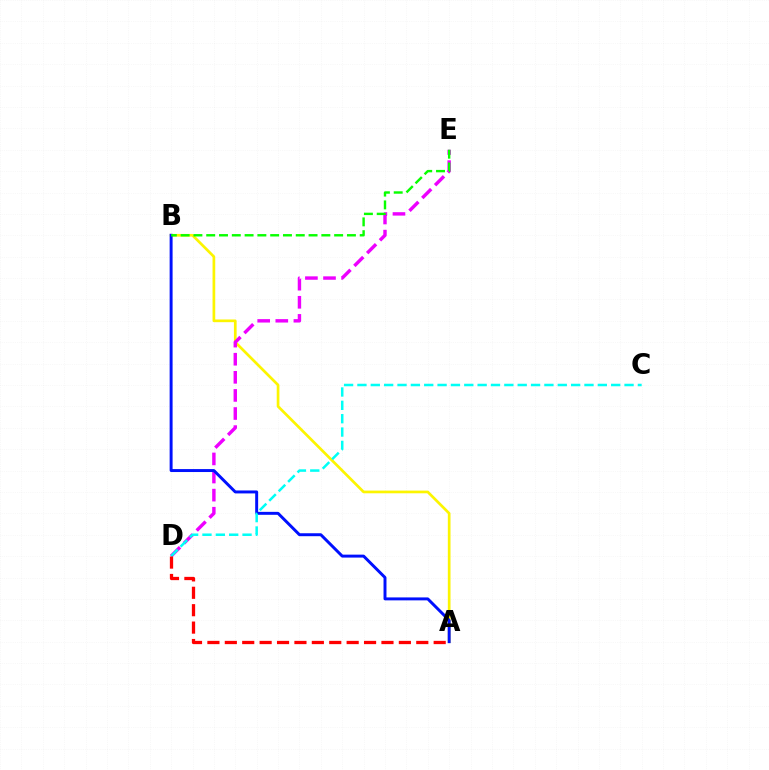{('A', 'B'): [{'color': '#fcf500', 'line_style': 'solid', 'thickness': 1.94}, {'color': '#0010ff', 'line_style': 'solid', 'thickness': 2.13}], ('D', 'E'): [{'color': '#ee00ff', 'line_style': 'dashed', 'thickness': 2.46}], ('B', 'E'): [{'color': '#08ff00', 'line_style': 'dashed', 'thickness': 1.74}], ('C', 'D'): [{'color': '#00fff6', 'line_style': 'dashed', 'thickness': 1.81}], ('A', 'D'): [{'color': '#ff0000', 'line_style': 'dashed', 'thickness': 2.36}]}